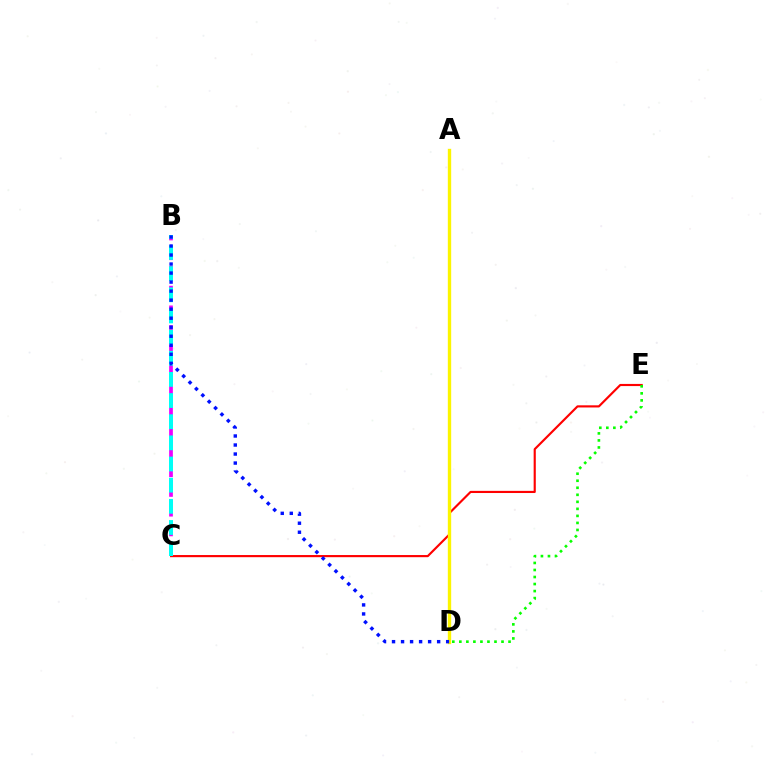{('C', 'E'): [{'color': '#ff0000', 'line_style': 'solid', 'thickness': 1.55}], ('B', 'C'): [{'color': '#ee00ff', 'line_style': 'dashed', 'thickness': 2.68}, {'color': '#00fff6', 'line_style': 'dashed', 'thickness': 2.87}], ('D', 'E'): [{'color': '#08ff00', 'line_style': 'dotted', 'thickness': 1.91}], ('A', 'D'): [{'color': '#fcf500', 'line_style': 'solid', 'thickness': 2.42}], ('B', 'D'): [{'color': '#0010ff', 'line_style': 'dotted', 'thickness': 2.45}]}